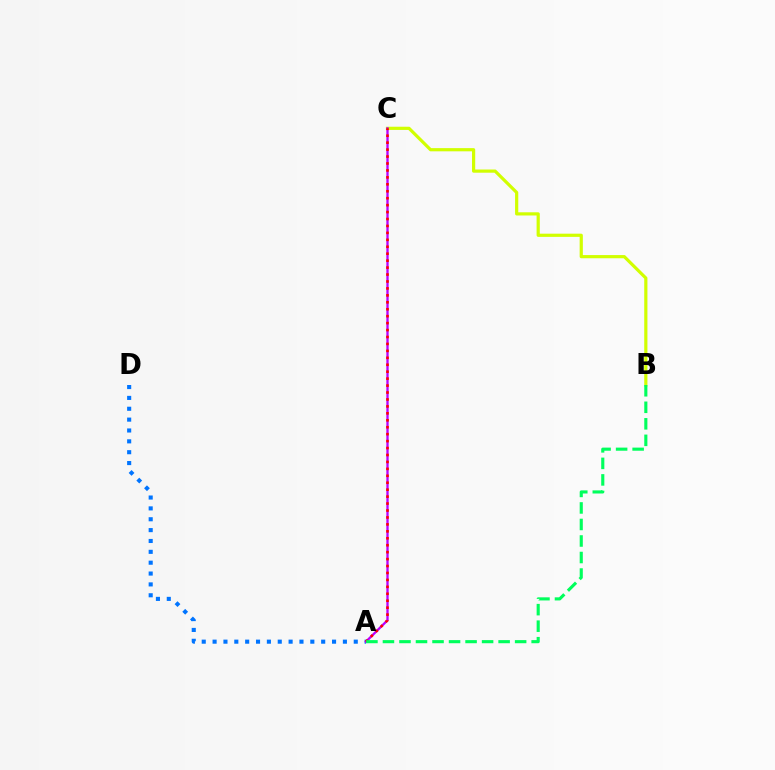{('A', 'D'): [{'color': '#0074ff', 'line_style': 'dotted', 'thickness': 2.95}], ('B', 'C'): [{'color': '#d1ff00', 'line_style': 'solid', 'thickness': 2.3}], ('A', 'C'): [{'color': '#b900ff', 'line_style': 'solid', 'thickness': 1.66}, {'color': '#ff0000', 'line_style': 'dotted', 'thickness': 1.89}], ('A', 'B'): [{'color': '#00ff5c', 'line_style': 'dashed', 'thickness': 2.24}]}